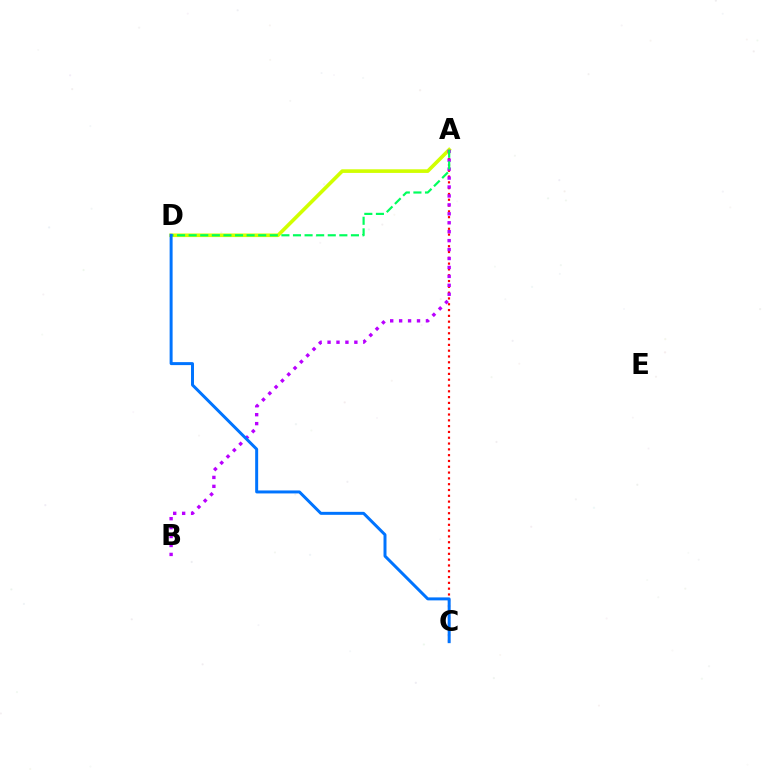{('A', 'C'): [{'color': '#ff0000', 'line_style': 'dotted', 'thickness': 1.58}], ('A', 'D'): [{'color': '#d1ff00', 'line_style': 'solid', 'thickness': 2.61}, {'color': '#00ff5c', 'line_style': 'dashed', 'thickness': 1.57}], ('A', 'B'): [{'color': '#b900ff', 'line_style': 'dotted', 'thickness': 2.43}], ('C', 'D'): [{'color': '#0074ff', 'line_style': 'solid', 'thickness': 2.14}]}